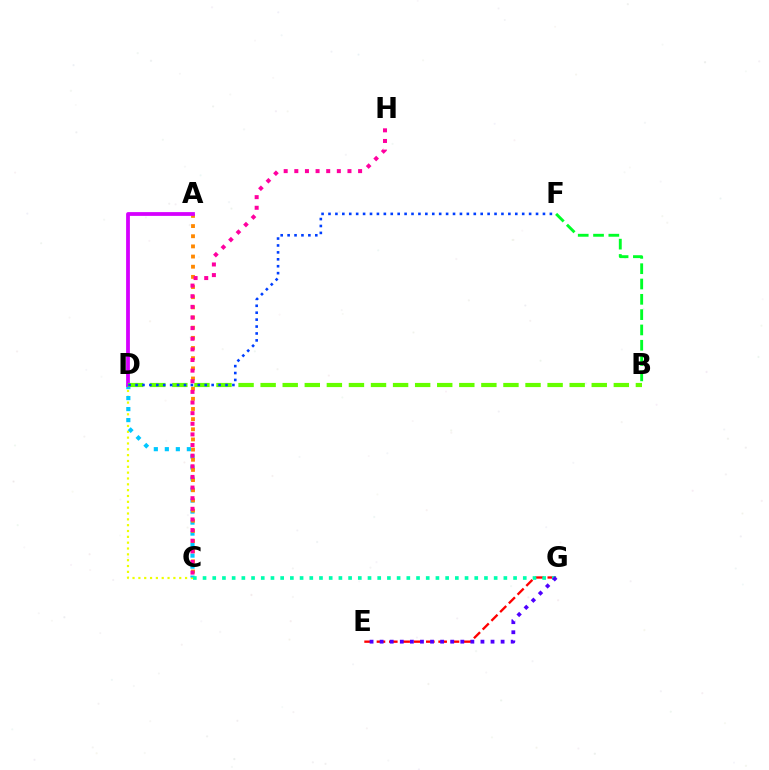{('C', 'D'): [{'color': '#eeff00', 'line_style': 'dotted', 'thickness': 1.59}, {'color': '#00c7ff', 'line_style': 'dotted', 'thickness': 2.99}], ('B', 'F'): [{'color': '#00ff27', 'line_style': 'dashed', 'thickness': 2.08}], ('A', 'C'): [{'color': '#ff8800', 'line_style': 'dotted', 'thickness': 2.76}], ('A', 'D'): [{'color': '#d600ff', 'line_style': 'solid', 'thickness': 2.72}], ('E', 'G'): [{'color': '#ff0000', 'line_style': 'dashed', 'thickness': 1.68}, {'color': '#4f00ff', 'line_style': 'dotted', 'thickness': 2.74}], ('C', 'G'): [{'color': '#00ffaf', 'line_style': 'dotted', 'thickness': 2.64}], ('B', 'D'): [{'color': '#66ff00', 'line_style': 'dashed', 'thickness': 3.0}], ('D', 'F'): [{'color': '#003fff', 'line_style': 'dotted', 'thickness': 1.88}], ('C', 'H'): [{'color': '#ff00a0', 'line_style': 'dotted', 'thickness': 2.89}]}